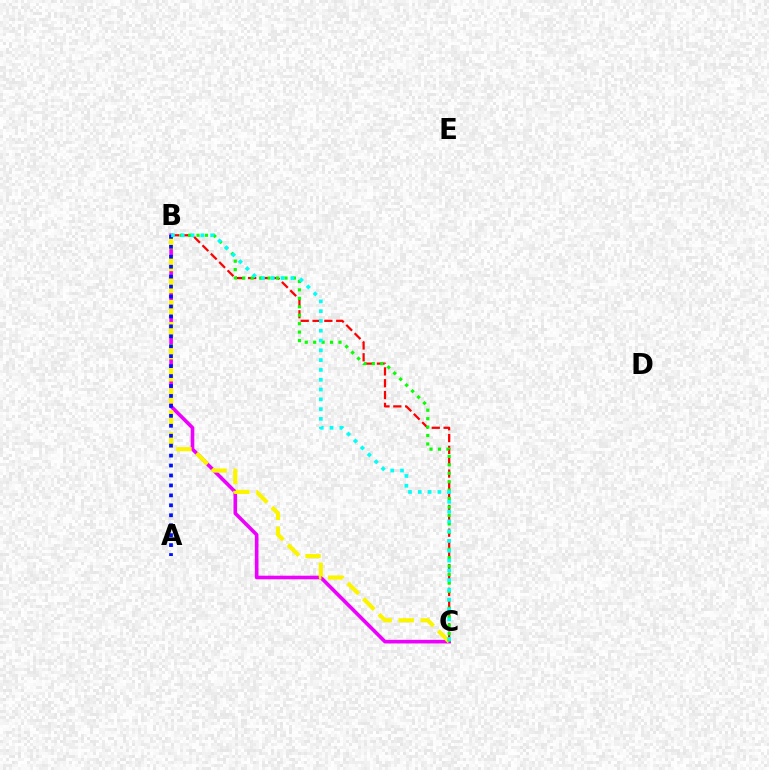{('B', 'C'): [{'color': '#ff0000', 'line_style': 'dashed', 'thickness': 1.61}, {'color': '#ee00ff', 'line_style': 'solid', 'thickness': 2.61}, {'color': '#fcf500', 'line_style': 'dashed', 'thickness': 3.0}, {'color': '#08ff00', 'line_style': 'dotted', 'thickness': 2.29}, {'color': '#00fff6', 'line_style': 'dotted', 'thickness': 2.66}], ('A', 'B'): [{'color': '#0010ff', 'line_style': 'dotted', 'thickness': 2.7}]}